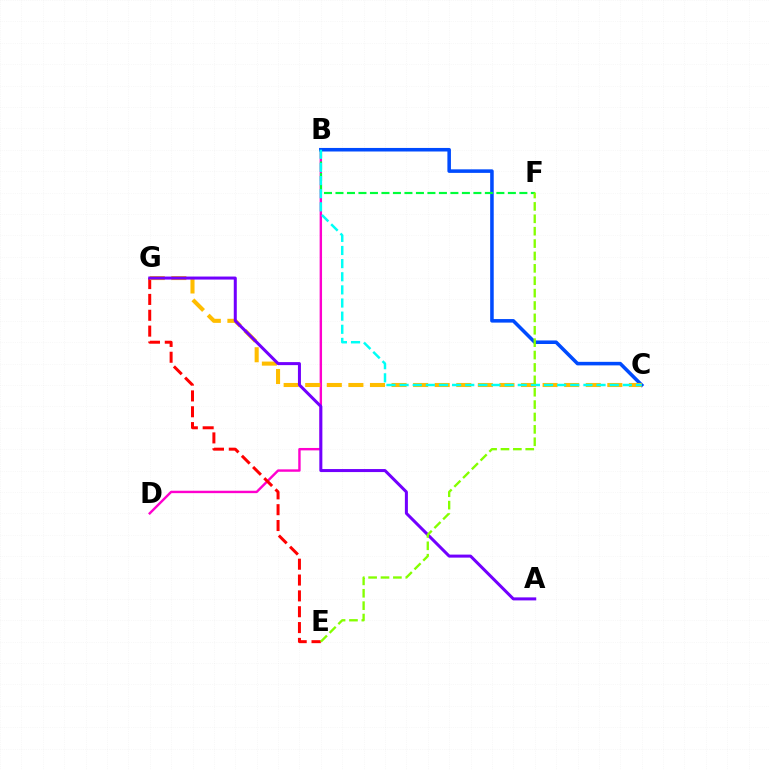{('B', 'D'): [{'color': '#ff00cf', 'line_style': 'solid', 'thickness': 1.74}], ('B', 'C'): [{'color': '#004bff', 'line_style': 'solid', 'thickness': 2.55}, {'color': '#00fff6', 'line_style': 'dashed', 'thickness': 1.78}], ('B', 'F'): [{'color': '#00ff39', 'line_style': 'dashed', 'thickness': 1.56}], ('E', 'G'): [{'color': '#ff0000', 'line_style': 'dashed', 'thickness': 2.15}], ('C', 'G'): [{'color': '#ffbd00', 'line_style': 'dashed', 'thickness': 2.93}], ('A', 'G'): [{'color': '#7200ff', 'line_style': 'solid', 'thickness': 2.17}], ('E', 'F'): [{'color': '#84ff00', 'line_style': 'dashed', 'thickness': 1.68}]}